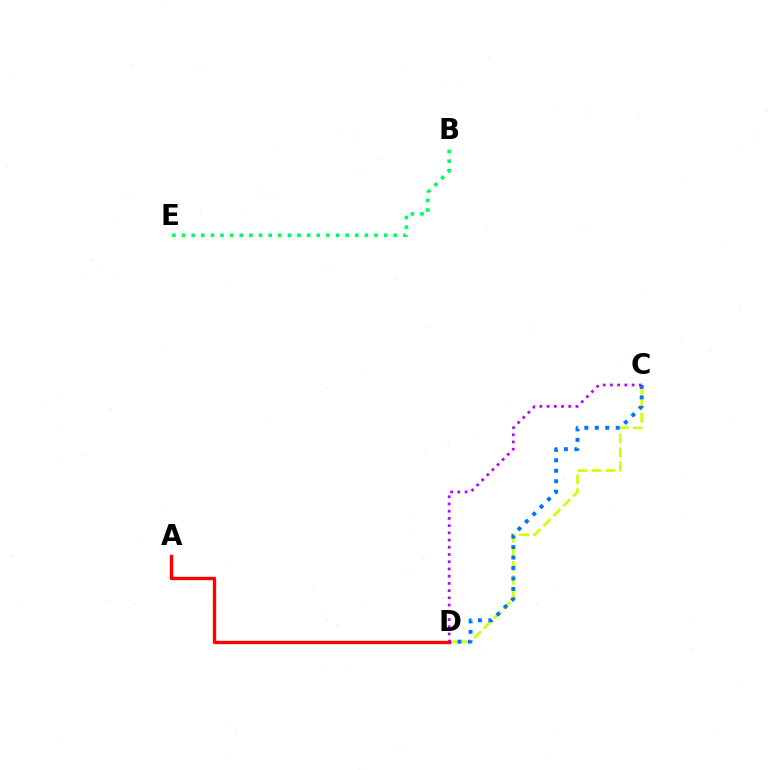{('C', 'D'): [{'color': '#d1ff00', 'line_style': 'dashed', 'thickness': 1.9}, {'color': '#0074ff', 'line_style': 'dotted', 'thickness': 2.84}, {'color': '#b900ff', 'line_style': 'dotted', 'thickness': 1.96}], ('B', 'E'): [{'color': '#00ff5c', 'line_style': 'dotted', 'thickness': 2.61}], ('A', 'D'): [{'color': '#ff0000', 'line_style': 'solid', 'thickness': 2.41}]}